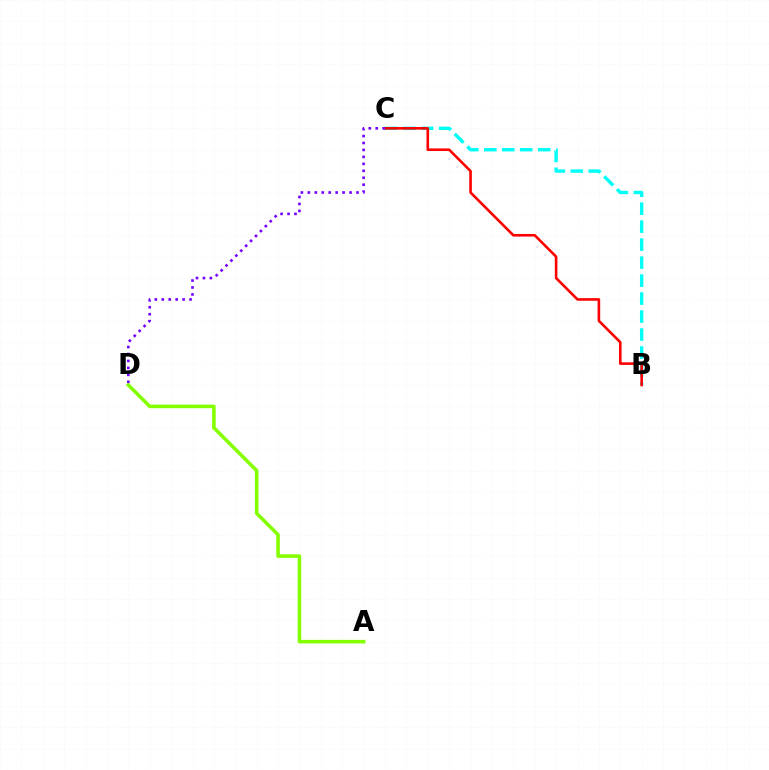{('A', 'D'): [{'color': '#84ff00', 'line_style': 'solid', 'thickness': 2.57}], ('B', 'C'): [{'color': '#00fff6', 'line_style': 'dashed', 'thickness': 2.44}, {'color': '#ff0000', 'line_style': 'solid', 'thickness': 1.88}], ('C', 'D'): [{'color': '#7200ff', 'line_style': 'dotted', 'thickness': 1.89}]}